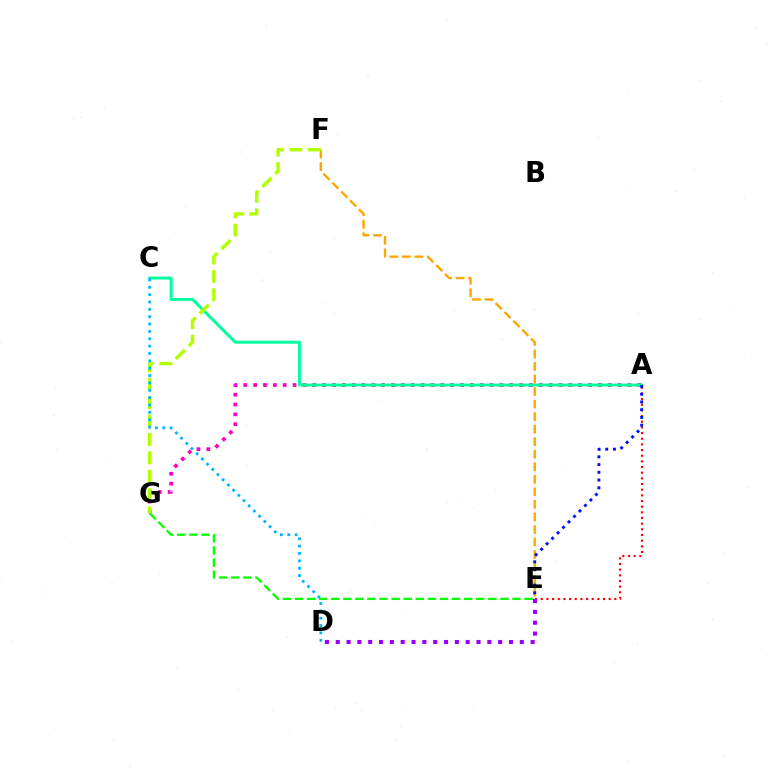{('A', 'G'): [{'color': '#ff00bd', 'line_style': 'dotted', 'thickness': 2.68}], ('A', 'C'): [{'color': '#00ff9d', 'line_style': 'solid', 'thickness': 2.12}], ('A', 'E'): [{'color': '#ff0000', 'line_style': 'dotted', 'thickness': 1.54}, {'color': '#0010ff', 'line_style': 'dotted', 'thickness': 2.1}], ('E', 'F'): [{'color': '#ffa500', 'line_style': 'dashed', 'thickness': 1.7}], ('D', 'E'): [{'color': '#9b00ff', 'line_style': 'dotted', 'thickness': 2.94}], ('F', 'G'): [{'color': '#b3ff00', 'line_style': 'dashed', 'thickness': 2.5}], ('C', 'D'): [{'color': '#00b5ff', 'line_style': 'dotted', 'thickness': 2.0}], ('E', 'G'): [{'color': '#08ff00', 'line_style': 'dashed', 'thickness': 1.64}]}